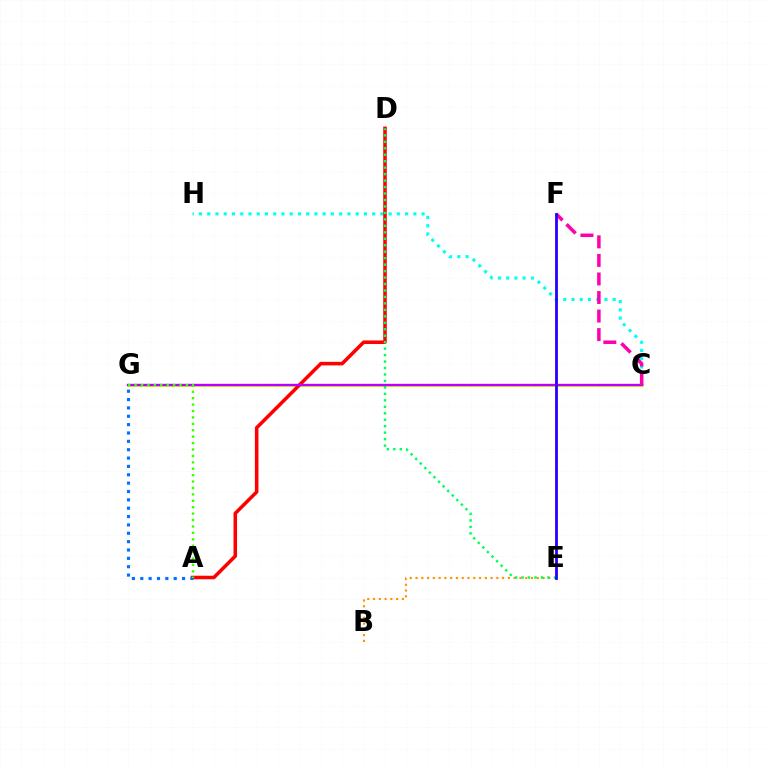{('B', 'E'): [{'color': '#ff9400', 'line_style': 'dotted', 'thickness': 1.57}], ('C', 'G'): [{'color': '#d1ff00', 'line_style': 'solid', 'thickness': 2.0}, {'color': '#b900ff', 'line_style': 'solid', 'thickness': 1.71}], ('C', 'H'): [{'color': '#00fff6', 'line_style': 'dotted', 'thickness': 2.24}], ('A', 'D'): [{'color': '#ff0000', 'line_style': 'solid', 'thickness': 2.55}], ('D', 'E'): [{'color': '#00ff5c', 'line_style': 'dotted', 'thickness': 1.76}], ('C', 'F'): [{'color': '#ff00ac', 'line_style': 'dashed', 'thickness': 2.52}], ('E', 'F'): [{'color': '#2500ff', 'line_style': 'solid', 'thickness': 2.01}], ('A', 'G'): [{'color': '#0074ff', 'line_style': 'dotted', 'thickness': 2.27}, {'color': '#3dff00', 'line_style': 'dotted', 'thickness': 1.74}]}